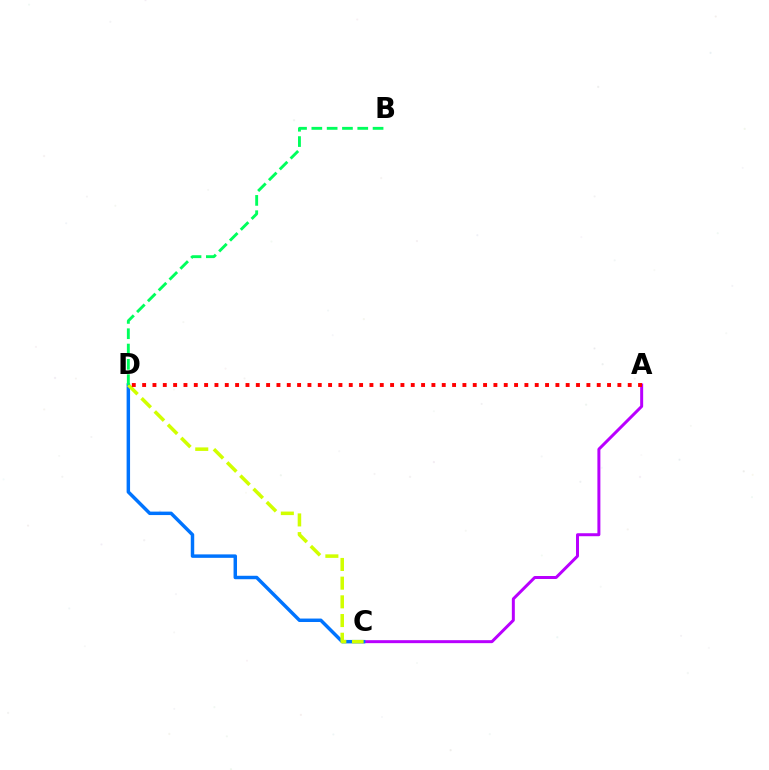{('A', 'C'): [{'color': '#b900ff', 'line_style': 'solid', 'thickness': 2.15}], ('C', 'D'): [{'color': '#0074ff', 'line_style': 'solid', 'thickness': 2.49}, {'color': '#d1ff00', 'line_style': 'dashed', 'thickness': 2.54}], ('B', 'D'): [{'color': '#00ff5c', 'line_style': 'dashed', 'thickness': 2.08}], ('A', 'D'): [{'color': '#ff0000', 'line_style': 'dotted', 'thickness': 2.81}]}